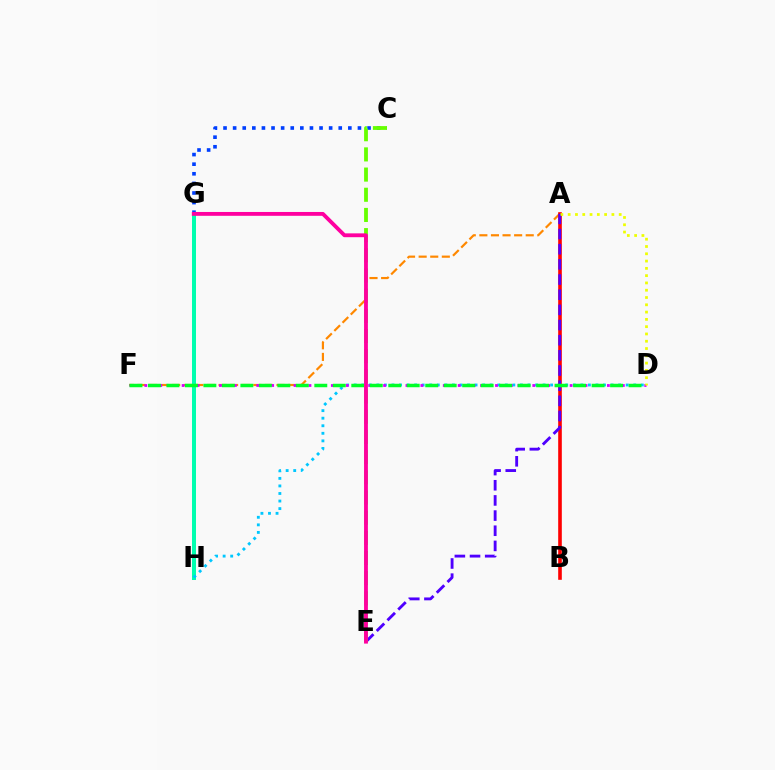{('G', 'H'): [{'color': '#00ffaf', 'line_style': 'solid', 'thickness': 2.86}], ('A', 'F'): [{'color': '#ff8800', 'line_style': 'dashed', 'thickness': 1.57}], ('D', 'H'): [{'color': '#00c7ff', 'line_style': 'dotted', 'thickness': 2.05}], ('C', 'G'): [{'color': '#003fff', 'line_style': 'dotted', 'thickness': 2.61}], ('D', 'F'): [{'color': '#d600ff', 'line_style': 'dotted', 'thickness': 2.03}, {'color': '#00ff27', 'line_style': 'dashed', 'thickness': 2.51}], ('A', 'B'): [{'color': '#ff0000', 'line_style': 'solid', 'thickness': 2.61}], ('A', 'E'): [{'color': '#4f00ff', 'line_style': 'dashed', 'thickness': 2.06}], ('C', 'E'): [{'color': '#66ff00', 'line_style': 'dashed', 'thickness': 2.74}], ('A', 'D'): [{'color': '#eeff00', 'line_style': 'dotted', 'thickness': 1.98}], ('E', 'G'): [{'color': '#ff00a0', 'line_style': 'solid', 'thickness': 2.76}]}